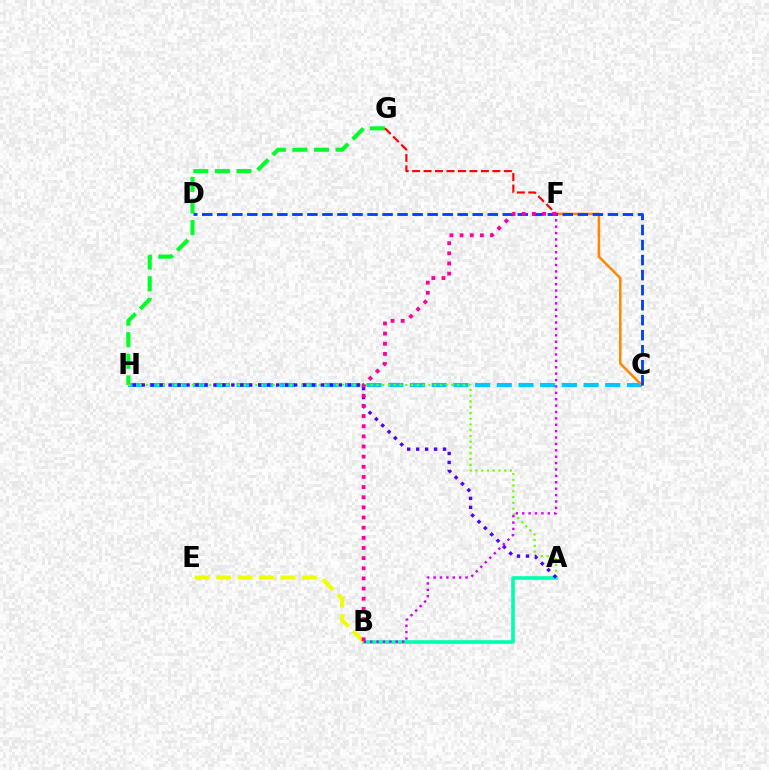{('C', 'H'): [{'color': '#00c7ff', 'line_style': 'dashed', 'thickness': 2.95}], ('G', 'H'): [{'color': '#00ff27', 'line_style': 'dashed', 'thickness': 2.93}], ('A', 'H'): [{'color': '#66ff00', 'line_style': 'dotted', 'thickness': 1.57}, {'color': '#4f00ff', 'line_style': 'dotted', 'thickness': 2.43}], ('A', 'B'): [{'color': '#00ffaf', 'line_style': 'solid', 'thickness': 2.61}], ('C', 'F'): [{'color': '#ff8800', 'line_style': 'solid', 'thickness': 1.82}], ('C', 'D'): [{'color': '#003fff', 'line_style': 'dashed', 'thickness': 2.04}], ('F', 'G'): [{'color': '#ff0000', 'line_style': 'dashed', 'thickness': 1.56}], ('B', 'E'): [{'color': '#eeff00', 'line_style': 'dashed', 'thickness': 2.91}], ('B', 'F'): [{'color': '#ff00a0', 'line_style': 'dotted', 'thickness': 2.76}, {'color': '#d600ff', 'line_style': 'dotted', 'thickness': 1.74}]}